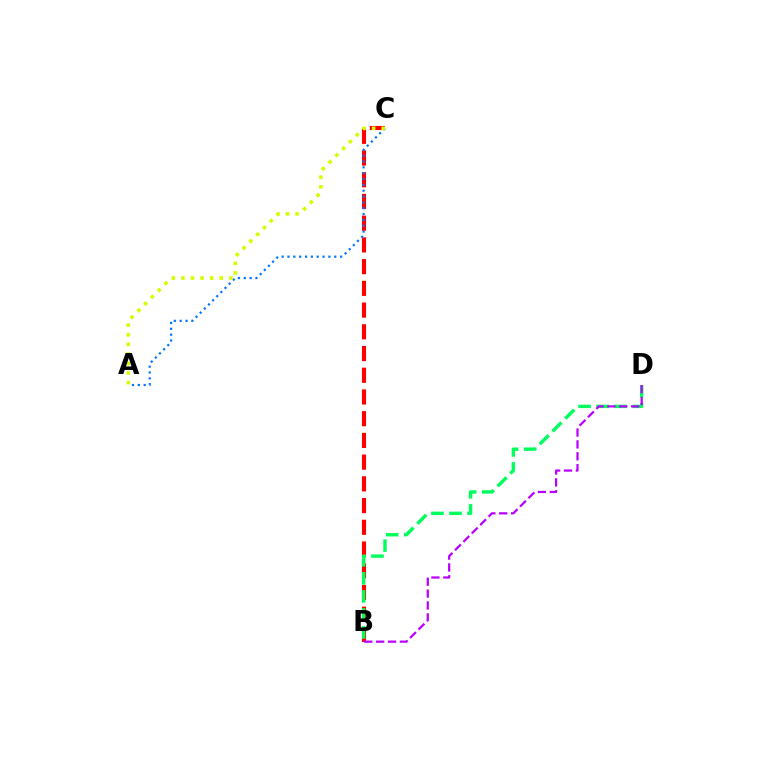{('B', 'C'): [{'color': '#ff0000', 'line_style': 'dashed', 'thickness': 2.95}], ('B', 'D'): [{'color': '#00ff5c', 'line_style': 'dashed', 'thickness': 2.45}, {'color': '#b900ff', 'line_style': 'dashed', 'thickness': 1.61}], ('A', 'C'): [{'color': '#0074ff', 'line_style': 'dotted', 'thickness': 1.59}, {'color': '#d1ff00', 'line_style': 'dotted', 'thickness': 2.6}]}